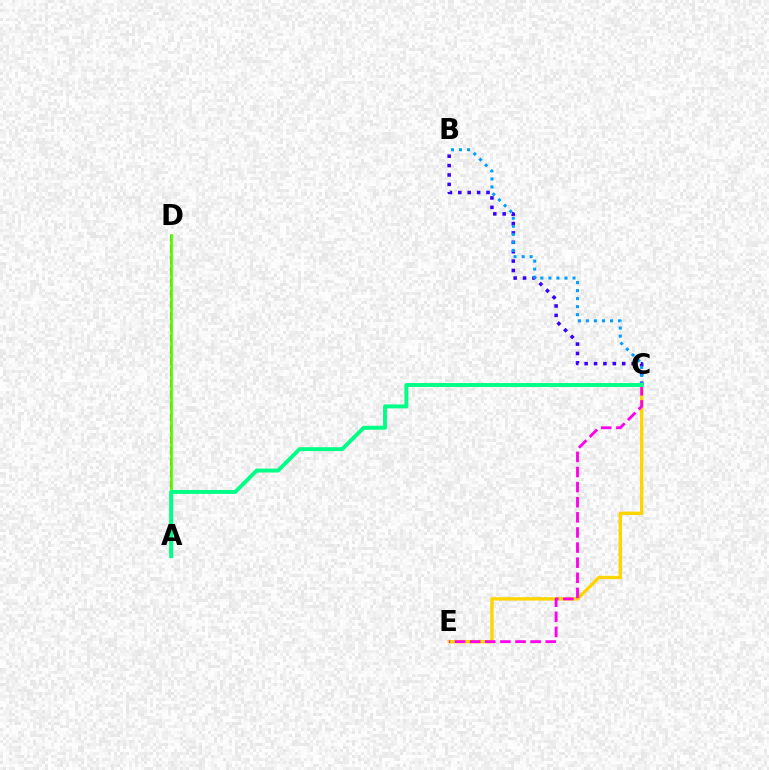{('C', 'E'): [{'color': '#ffd500', 'line_style': 'solid', 'thickness': 2.43}, {'color': '#ff00ed', 'line_style': 'dashed', 'thickness': 2.05}], ('B', 'C'): [{'color': '#3700ff', 'line_style': 'dotted', 'thickness': 2.55}, {'color': '#009eff', 'line_style': 'dotted', 'thickness': 2.18}], ('A', 'D'): [{'color': '#ff0000', 'line_style': 'dashed', 'thickness': 1.53}, {'color': '#4fff00', 'line_style': 'solid', 'thickness': 1.95}], ('A', 'C'): [{'color': '#00ff86', 'line_style': 'solid', 'thickness': 2.82}]}